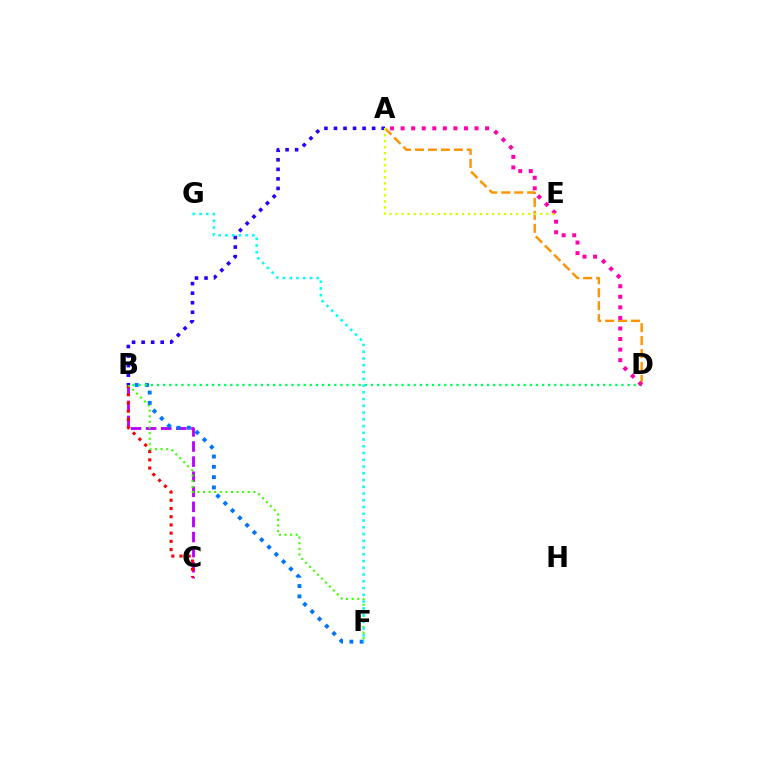{('B', 'C'): [{'color': '#b900ff', 'line_style': 'dashed', 'thickness': 2.05}, {'color': '#ff0000', 'line_style': 'dotted', 'thickness': 2.23}], ('B', 'F'): [{'color': '#3dff00', 'line_style': 'dotted', 'thickness': 1.52}, {'color': '#0074ff', 'line_style': 'dotted', 'thickness': 2.8}], ('A', 'D'): [{'color': '#ff9400', 'line_style': 'dashed', 'thickness': 1.76}, {'color': '#ff00ac', 'line_style': 'dotted', 'thickness': 2.87}], ('B', 'D'): [{'color': '#00ff5c', 'line_style': 'dotted', 'thickness': 1.66}], ('A', 'B'): [{'color': '#2500ff', 'line_style': 'dotted', 'thickness': 2.59}], ('F', 'G'): [{'color': '#00fff6', 'line_style': 'dotted', 'thickness': 1.83}], ('A', 'E'): [{'color': '#d1ff00', 'line_style': 'dotted', 'thickness': 1.64}]}